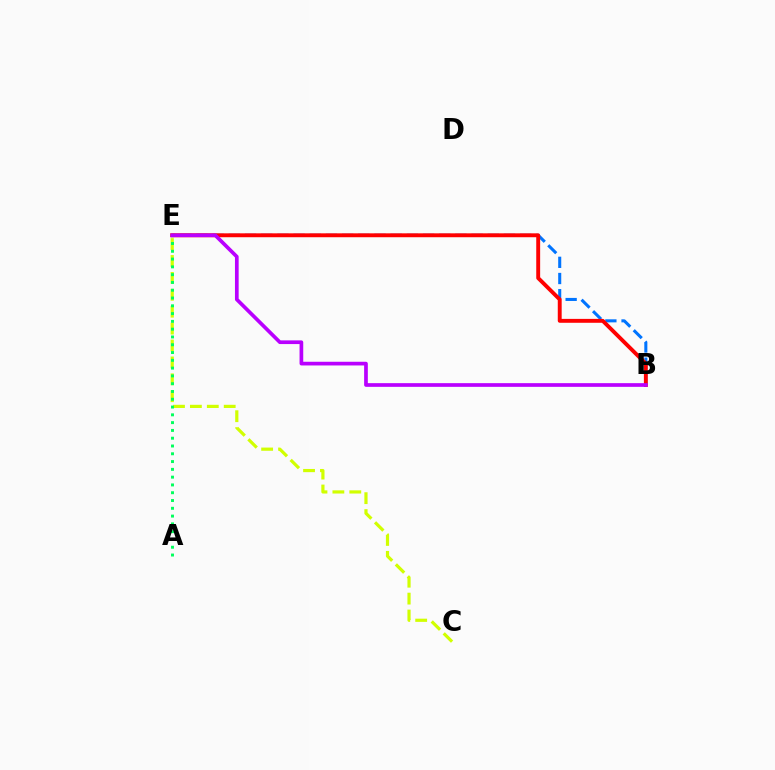{('C', 'E'): [{'color': '#d1ff00', 'line_style': 'dashed', 'thickness': 2.3}], ('B', 'E'): [{'color': '#0074ff', 'line_style': 'dashed', 'thickness': 2.2}, {'color': '#ff0000', 'line_style': 'solid', 'thickness': 2.81}, {'color': '#b900ff', 'line_style': 'solid', 'thickness': 2.66}], ('A', 'E'): [{'color': '#00ff5c', 'line_style': 'dotted', 'thickness': 2.12}]}